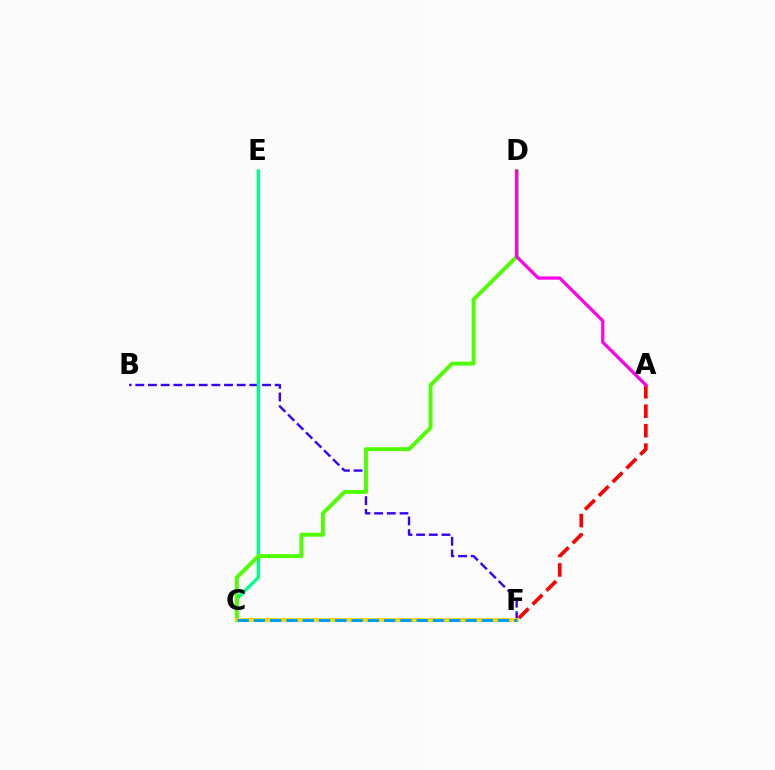{('B', 'F'): [{'color': '#3700ff', 'line_style': 'dashed', 'thickness': 1.72}], ('C', 'E'): [{'color': '#00ff86', 'line_style': 'solid', 'thickness': 2.38}], ('C', 'D'): [{'color': '#4fff00', 'line_style': 'solid', 'thickness': 2.81}], ('C', 'F'): [{'color': '#ffd500', 'line_style': 'solid', 'thickness': 2.72}, {'color': '#009eff', 'line_style': 'dashed', 'thickness': 2.21}], ('A', 'F'): [{'color': '#ff0000', 'line_style': 'dashed', 'thickness': 2.64}], ('A', 'D'): [{'color': '#ff00ed', 'line_style': 'solid', 'thickness': 2.33}]}